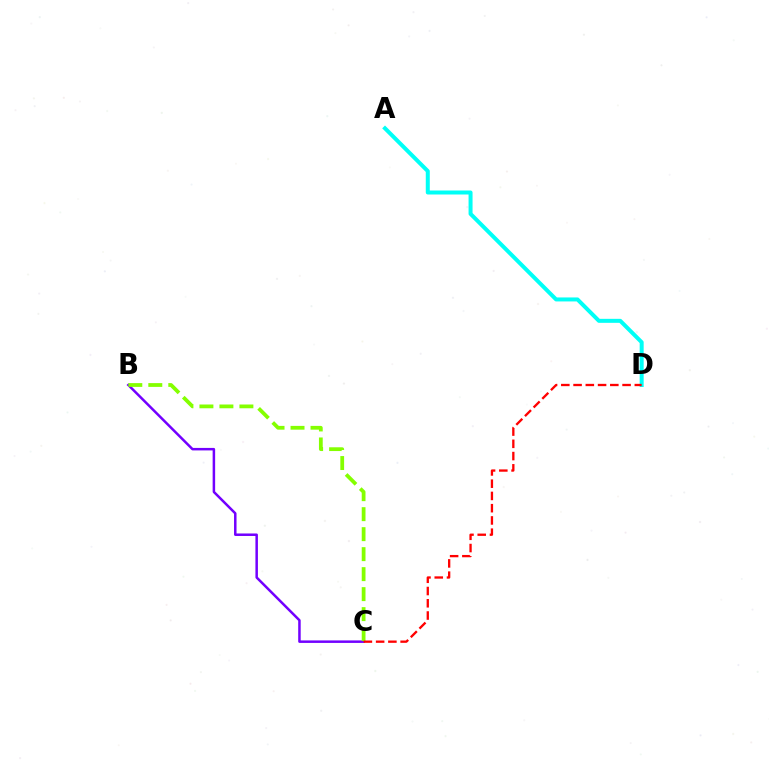{('A', 'D'): [{'color': '#00fff6', 'line_style': 'solid', 'thickness': 2.88}], ('B', 'C'): [{'color': '#7200ff', 'line_style': 'solid', 'thickness': 1.8}, {'color': '#84ff00', 'line_style': 'dashed', 'thickness': 2.72}], ('C', 'D'): [{'color': '#ff0000', 'line_style': 'dashed', 'thickness': 1.66}]}